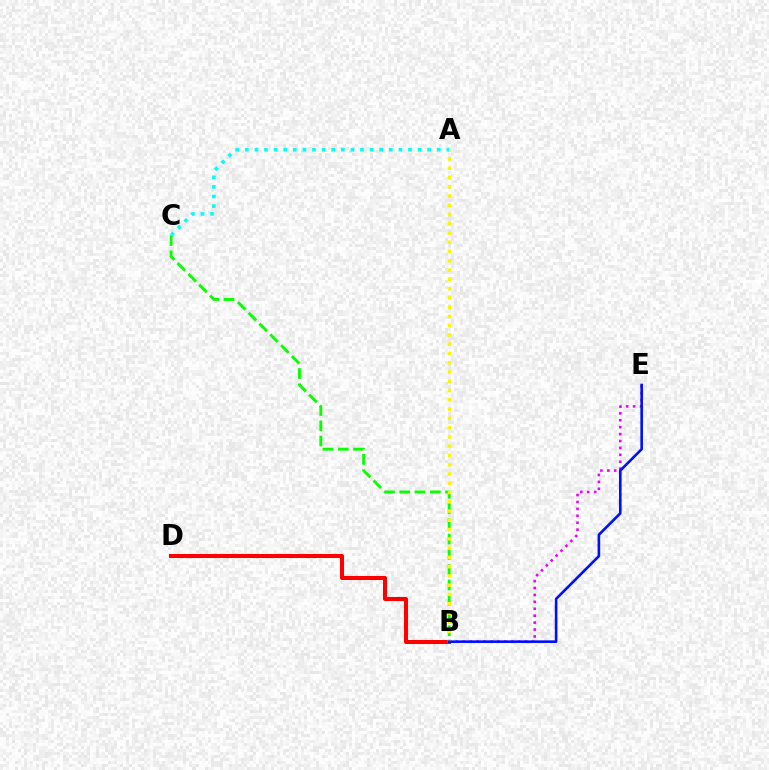{('B', 'D'): [{'color': '#ff0000', 'line_style': 'solid', 'thickness': 2.9}], ('B', 'E'): [{'color': '#ee00ff', 'line_style': 'dotted', 'thickness': 1.88}, {'color': '#0010ff', 'line_style': 'solid', 'thickness': 1.89}], ('B', 'C'): [{'color': '#08ff00', 'line_style': 'dashed', 'thickness': 2.08}], ('A', 'B'): [{'color': '#fcf500', 'line_style': 'dotted', 'thickness': 2.52}], ('A', 'C'): [{'color': '#00fff6', 'line_style': 'dotted', 'thickness': 2.61}]}